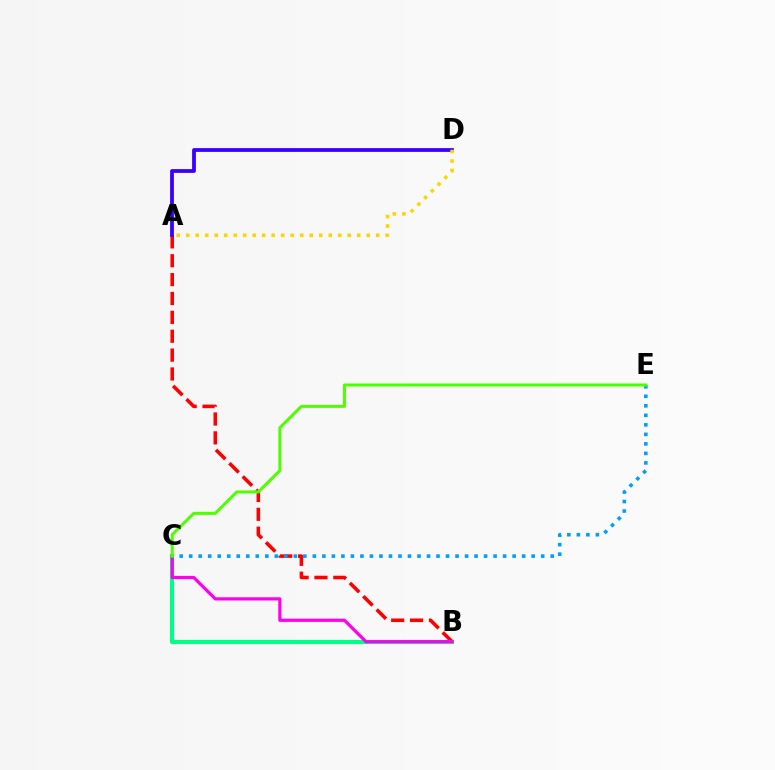{('A', 'B'): [{'color': '#ff0000', 'line_style': 'dashed', 'thickness': 2.56}], ('B', 'C'): [{'color': '#00ff86', 'line_style': 'solid', 'thickness': 2.95}, {'color': '#ff00ed', 'line_style': 'solid', 'thickness': 2.3}], ('A', 'D'): [{'color': '#3700ff', 'line_style': 'solid', 'thickness': 2.72}, {'color': '#ffd500', 'line_style': 'dotted', 'thickness': 2.58}], ('C', 'E'): [{'color': '#009eff', 'line_style': 'dotted', 'thickness': 2.58}, {'color': '#4fff00', 'line_style': 'solid', 'thickness': 2.17}]}